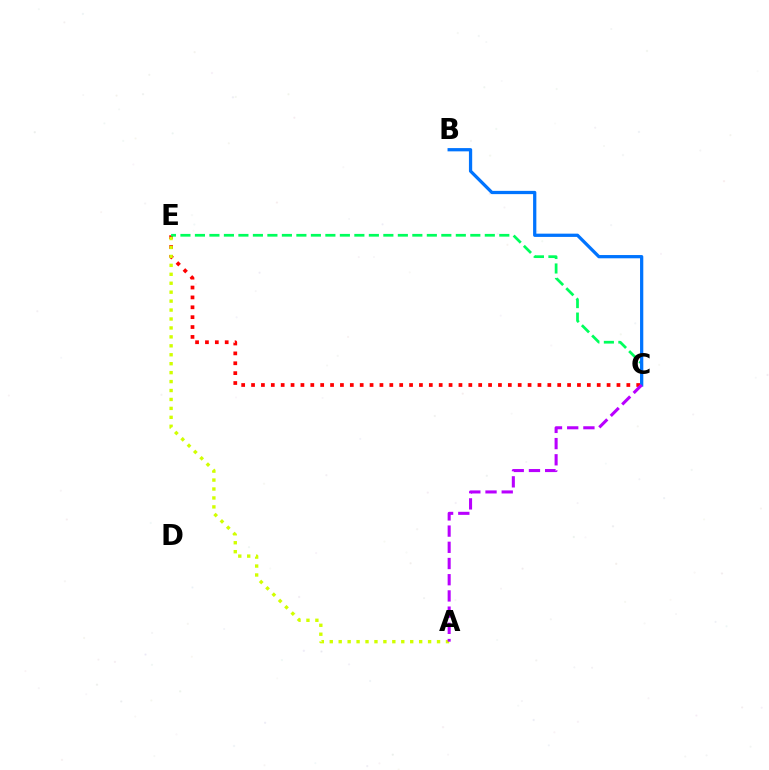{('C', 'E'): [{'color': '#ff0000', 'line_style': 'dotted', 'thickness': 2.68}, {'color': '#00ff5c', 'line_style': 'dashed', 'thickness': 1.97}], ('A', 'E'): [{'color': '#d1ff00', 'line_style': 'dotted', 'thickness': 2.43}], ('B', 'C'): [{'color': '#0074ff', 'line_style': 'solid', 'thickness': 2.34}], ('A', 'C'): [{'color': '#b900ff', 'line_style': 'dashed', 'thickness': 2.2}]}